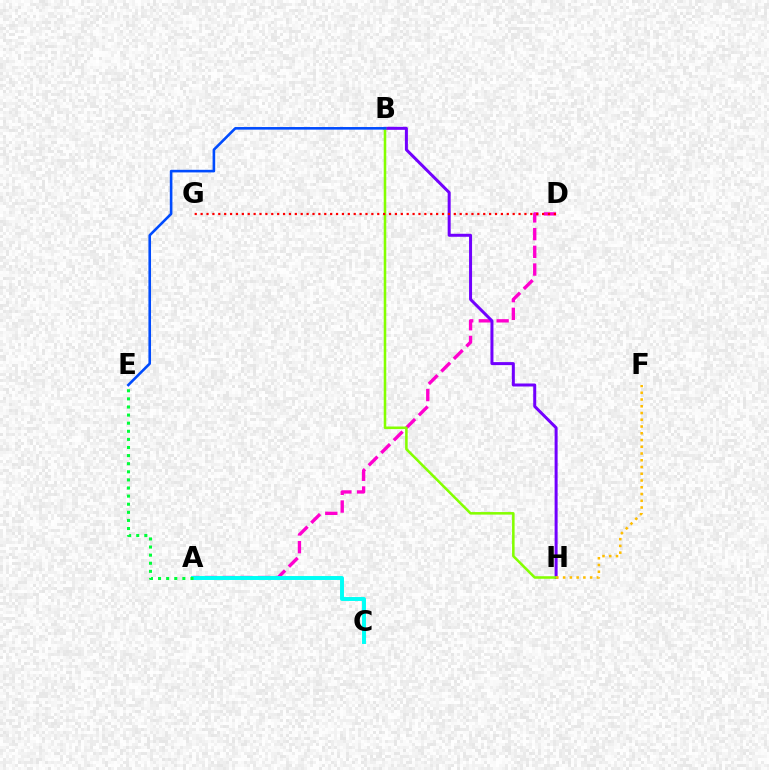{('A', 'D'): [{'color': '#ff00cf', 'line_style': 'dashed', 'thickness': 2.41}], ('B', 'H'): [{'color': '#7200ff', 'line_style': 'solid', 'thickness': 2.16}, {'color': '#84ff00', 'line_style': 'solid', 'thickness': 1.83}], ('A', 'C'): [{'color': '#00fff6', 'line_style': 'solid', 'thickness': 2.83}], ('A', 'E'): [{'color': '#00ff39', 'line_style': 'dotted', 'thickness': 2.2}], ('F', 'H'): [{'color': '#ffbd00', 'line_style': 'dotted', 'thickness': 1.83}], ('D', 'G'): [{'color': '#ff0000', 'line_style': 'dotted', 'thickness': 1.6}], ('B', 'E'): [{'color': '#004bff', 'line_style': 'solid', 'thickness': 1.88}]}